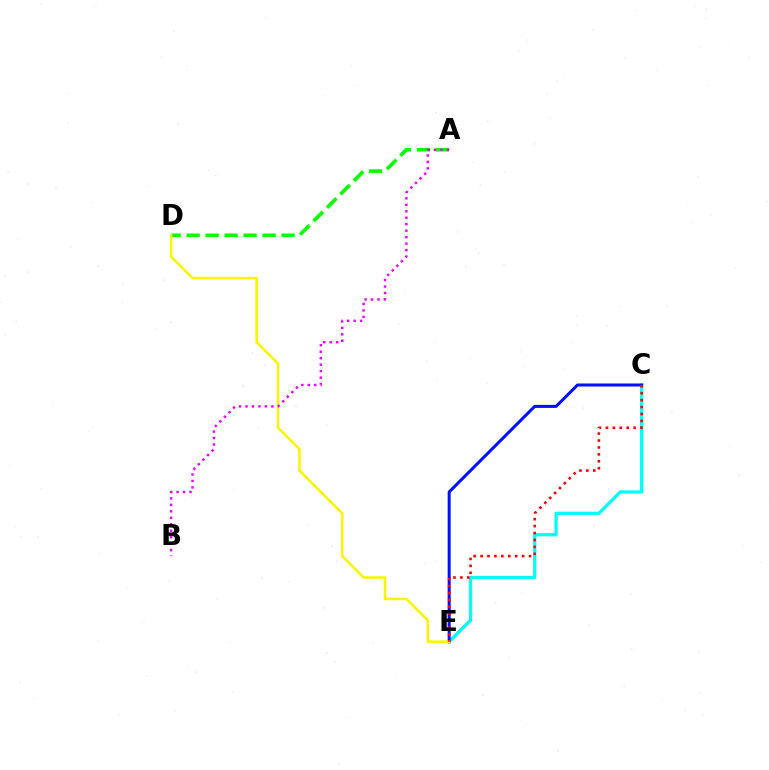{('C', 'E'): [{'color': '#00fff6', 'line_style': 'solid', 'thickness': 2.33}, {'color': '#0010ff', 'line_style': 'solid', 'thickness': 2.17}, {'color': '#ff0000', 'line_style': 'dotted', 'thickness': 1.88}], ('A', 'D'): [{'color': '#08ff00', 'line_style': 'dashed', 'thickness': 2.58}], ('D', 'E'): [{'color': '#fcf500', 'line_style': 'solid', 'thickness': 1.85}], ('A', 'B'): [{'color': '#ee00ff', 'line_style': 'dotted', 'thickness': 1.76}]}